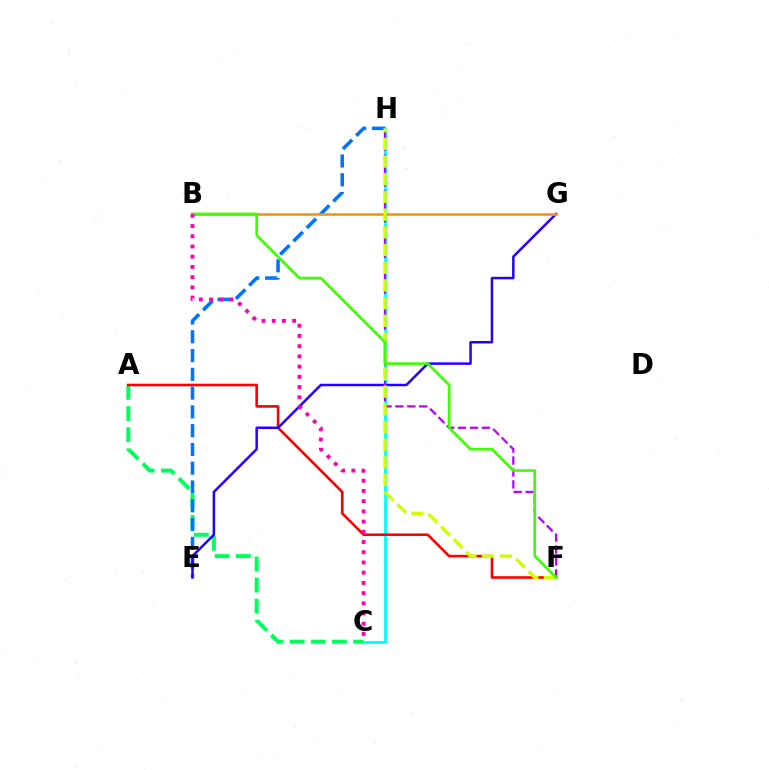{('A', 'C'): [{'color': '#00ff5c', 'line_style': 'dashed', 'thickness': 2.87}], ('C', 'H'): [{'color': '#00fff6', 'line_style': 'solid', 'thickness': 2.02}], ('A', 'F'): [{'color': '#ff0000', 'line_style': 'solid', 'thickness': 1.88}], ('E', 'H'): [{'color': '#0074ff', 'line_style': 'dashed', 'thickness': 2.55}], ('E', 'G'): [{'color': '#2500ff', 'line_style': 'solid', 'thickness': 1.8}], ('B', 'G'): [{'color': '#ff9400', 'line_style': 'solid', 'thickness': 1.91}], ('F', 'H'): [{'color': '#b900ff', 'line_style': 'dashed', 'thickness': 1.62}, {'color': '#d1ff00', 'line_style': 'dashed', 'thickness': 2.4}], ('B', 'F'): [{'color': '#3dff00', 'line_style': 'solid', 'thickness': 1.92}], ('B', 'C'): [{'color': '#ff00ac', 'line_style': 'dotted', 'thickness': 2.78}]}